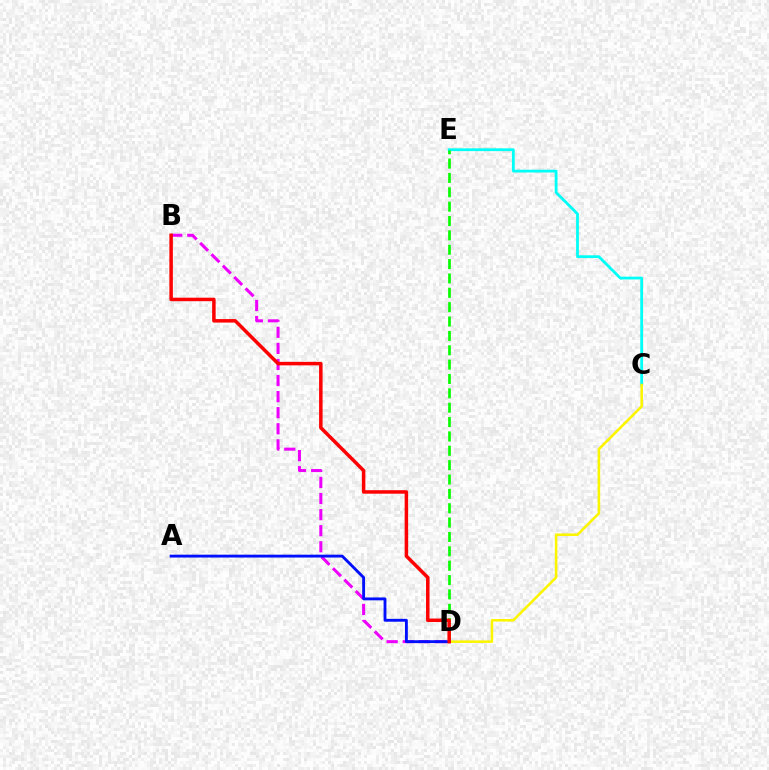{('C', 'E'): [{'color': '#00fff6', 'line_style': 'solid', 'thickness': 2.0}], ('D', 'E'): [{'color': '#08ff00', 'line_style': 'dashed', 'thickness': 1.95}], ('B', 'D'): [{'color': '#ee00ff', 'line_style': 'dashed', 'thickness': 2.18}, {'color': '#ff0000', 'line_style': 'solid', 'thickness': 2.52}], ('C', 'D'): [{'color': '#fcf500', 'line_style': 'solid', 'thickness': 1.84}], ('A', 'D'): [{'color': '#0010ff', 'line_style': 'solid', 'thickness': 2.07}]}